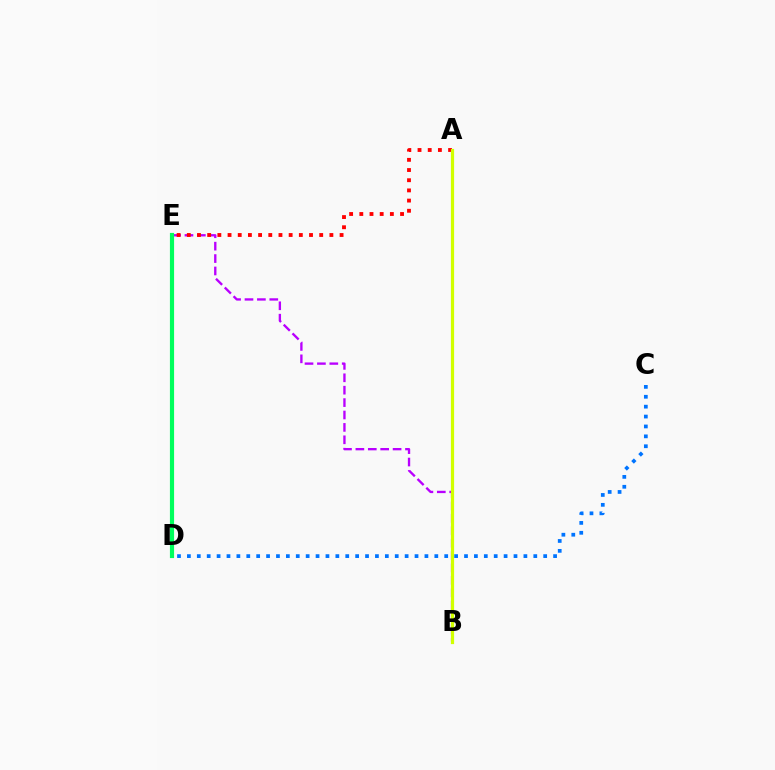{('B', 'E'): [{'color': '#b900ff', 'line_style': 'dashed', 'thickness': 1.68}], ('D', 'E'): [{'color': '#00ff5c', 'line_style': 'solid', 'thickness': 3.0}], ('A', 'E'): [{'color': '#ff0000', 'line_style': 'dotted', 'thickness': 2.77}], ('A', 'B'): [{'color': '#d1ff00', 'line_style': 'solid', 'thickness': 2.31}], ('C', 'D'): [{'color': '#0074ff', 'line_style': 'dotted', 'thickness': 2.69}]}